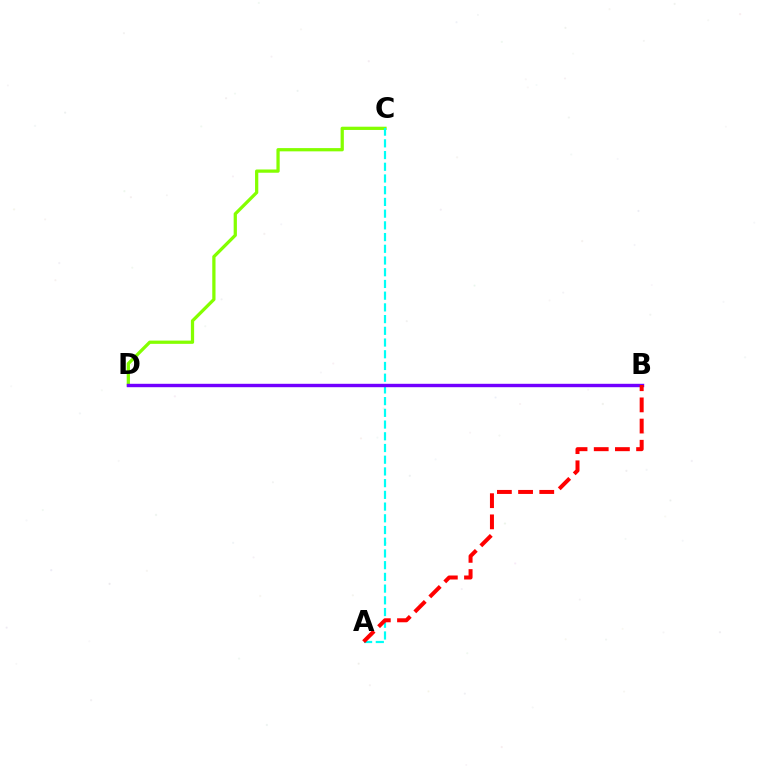{('C', 'D'): [{'color': '#84ff00', 'line_style': 'solid', 'thickness': 2.34}], ('A', 'C'): [{'color': '#00fff6', 'line_style': 'dashed', 'thickness': 1.59}], ('B', 'D'): [{'color': '#7200ff', 'line_style': 'solid', 'thickness': 2.45}], ('A', 'B'): [{'color': '#ff0000', 'line_style': 'dashed', 'thickness': 2.88}]}